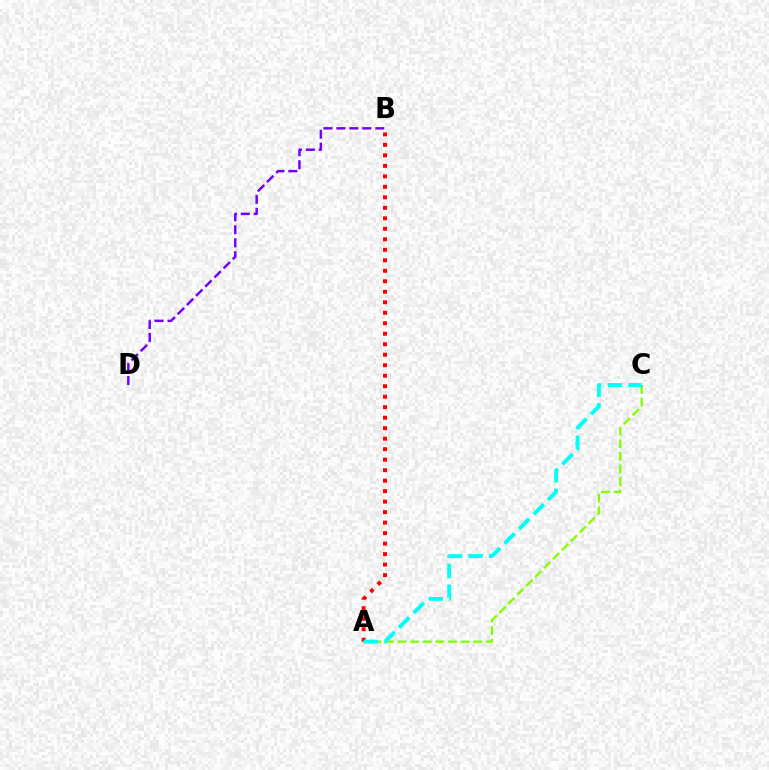{('A', 'C'): [{'color': '#84ff00', 'line_style': 'dashed', 'thickness': 1.72}, {'color': '#00fff6', 'line_style': 'dashed', 'thickness': 2.81}], ('A', 'B'): [{'color': '#ff0000', 'line_style': 'dotted', 'thickness': 2.85}], ('B', 'D'): [{'color': '#7200ff', 'line_style': 'dashed', 'thickness': 1.76}]}